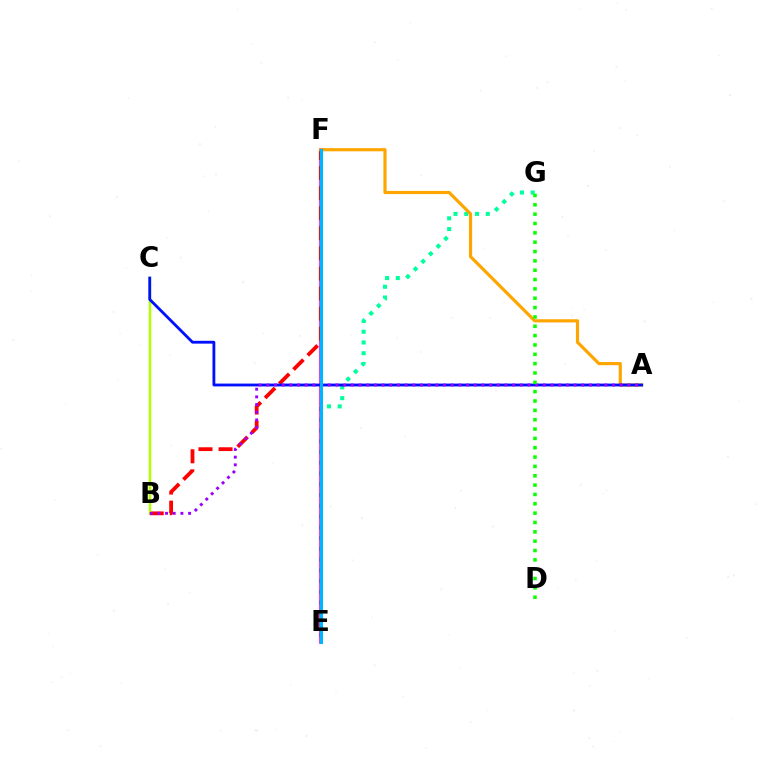{('E', 'G'): [{'color': '#00ff9d', 'line_style': 'dotted', 'thickness': 2.92}], ('E', 'F'): [{'color': '#ff00bd', 'line_style': 'solid', 'thickness': 2.57}, {'color': '#00b5ff', 'line_style': 'solid', 'thickness': 2.25}], ('B', 'F'): [{'color': '#ff0000', 'line_style': 'dashed', 'thickness': 2.73}], ('B', 'C'): [{'color': '#b3ff00', 'line_style': 'solid', 'thickness': 1.79}], ('A', 'F'): [{'color': '#ffa500', 'line_style': 'solid', 'thickness': 2.28}], ('A', 'C'): [{'color': '#0010ff', 'line_style': 'solid', 'thickness': 2.03}], ('A', 'B'): [{'color': '#9b00ff', 'line_style': 'dotted', 'thickness': 2.09}], ('D', 'G'): [{'color': '#08ff00', 'line_style': 'dotted', 'thickness': 2.54}]}